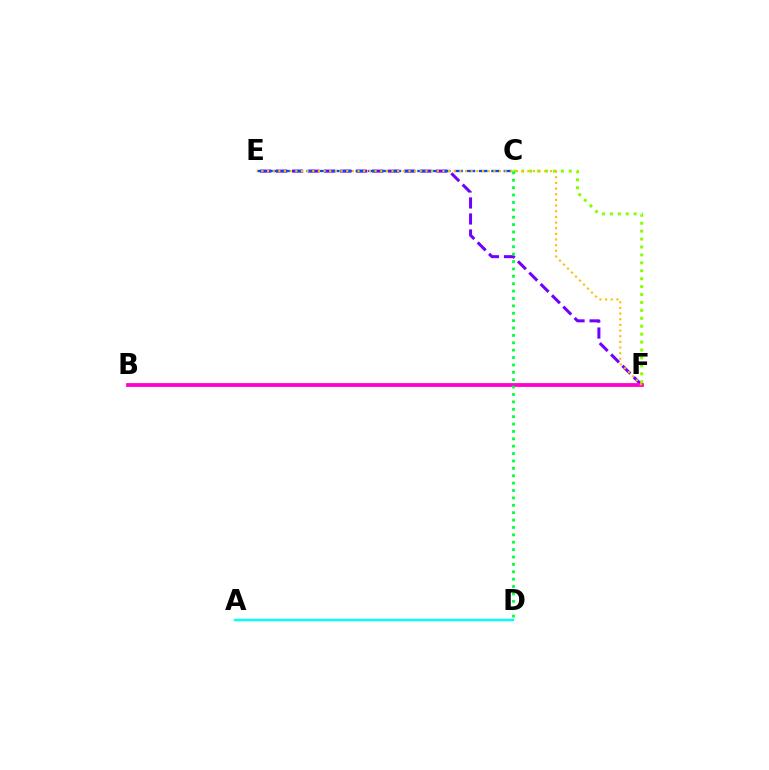{('B', 'F'): [{'color': '#ff0000', 'line_style': 'solid', 'thickness': 1.75}, {'color': '#ff00cf', 'line_style': 'solid', 'thickness': 2.69}], ('E', 'F'): [{'color': '#7200ff', 'line_style': 'dashed', 'thickness': 2.18}, {'color': '#ffbd00', 'line_style': 'dotted', 'thickness': 1.54}], ('C', 'E'): [{'color': '#004bff', 'line_style': 'dashed', 'thickness': 1.68}], ('C', 'F'): [{'color': '#84ff00', 'line_style': 'dotted', 'thickness': 2.15}], ('A', 'D'): [{'color': '#00fff6', 'line_style': 'solid', 'thickness': 1.75}], ('C', 'D'): [{'color': '#00ff39', 'line_style': 'dotted', 'thickness': 2.01}]}